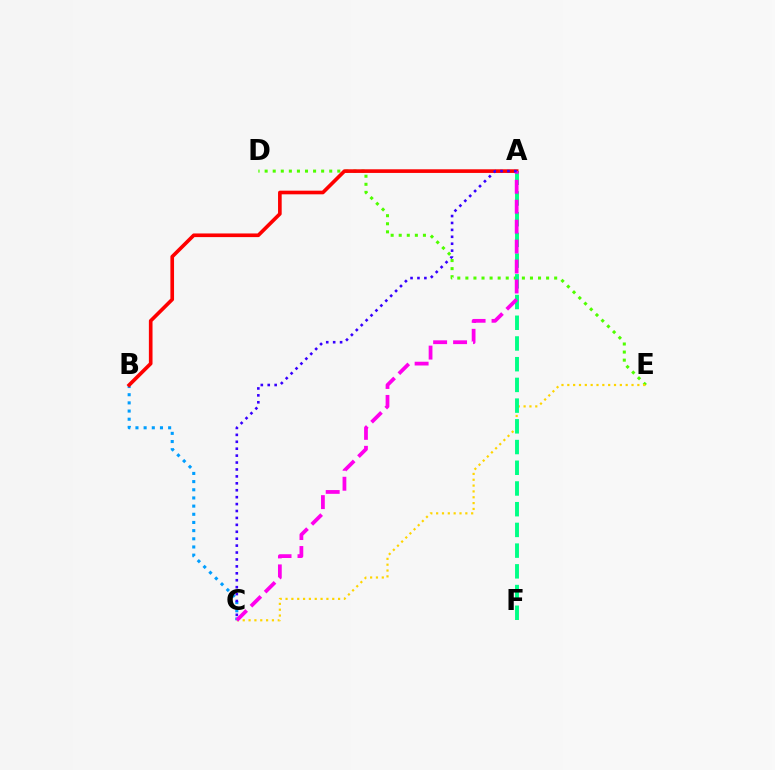{('D', 'E'): [{'color': '#4fff00', 'line_style': 'dotted', 'thickness': 2.19}], ('C', 'E'): [{'color': '#ffd500', 'line_style': 'dotted', 'thickness': 1.59}], ('A', 'F'): [{'color': '#00ff86', 'line_style': 'dashed', 'thickness': 2.81}], ('B', 'C'): [{'color': '#009eff', 'line_style': 'dotted', 'thickness': 2.22}], ('A', 'B'): [{'color': '#ff0000', 'line_style': 'solid', 'thickness': 2.63}], ('A', 'C'): [{'color': '#ff00ed', 'line_style': 'dashed', 'thickness': 2.71}, {'color': '#3700ff', 'line_style': 'dotted', 'thickness': 1.88}]}